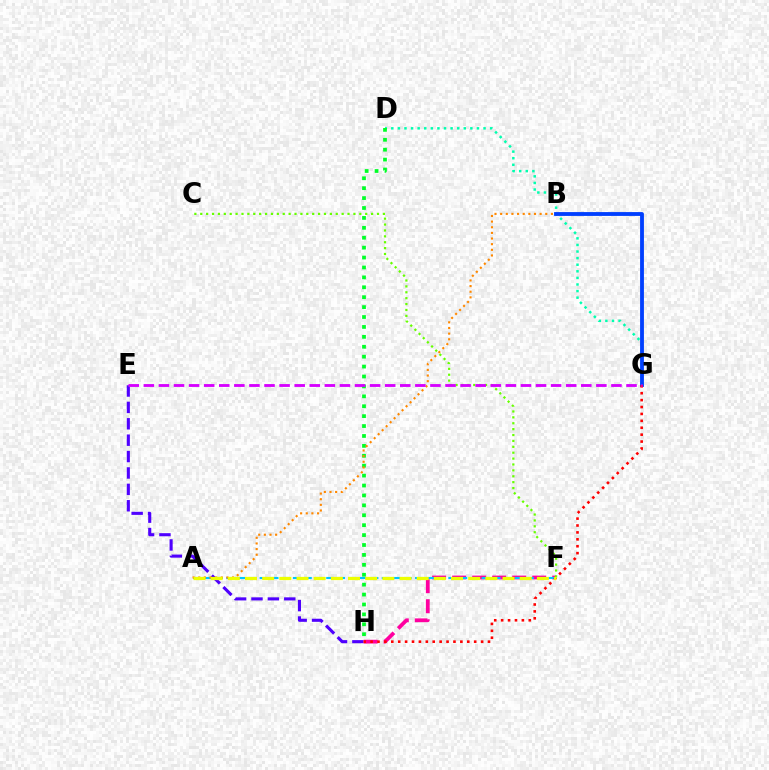{('D', 'G'): [{'color': '#00ffaf', 'line_style': 'dotted', 'thickness': 1.79}], ('D', 'H'): [{'color': '#00ff27', 'line_style': 'dotted', 'thickness': 2.69}], ('E', 'H'): [{'color': '#4f00ff', 'line_style': 'dashed', 'thickness': 2.23}], ('B', 'G'): [{'color': '#003fff', 'line_style': 'solid', 'thickness': 2.76}], ('F', 'H'): [{'color': '#ff00a0', 'line_style': 'dashed', 'thickness': 2.72}], ('A', 'F'): [{'color': '#00c7ff', 'line_style': 'dashed', 'thickness': 1.51}, {'color': '#eeff00', 'line_style': 'dashed', 'thickness': 2.33}], ('G', 'H'): [{'color': '#ff0000', 'line_style': 'dotted', 'thickness': 1.88}], ('C', 'F'): [{'color': '#66ff00', 'line_style': 'dotted', 'thickness': 1.6}], ('A', 'B'): [{'color': '#ff8800', 'line_style': 'dotted', 'thickness': 1.53}], ('E', 'G'): [{'color': '#d600ff', 'line_style': 'dashed', 'thickness': 2.05}]}